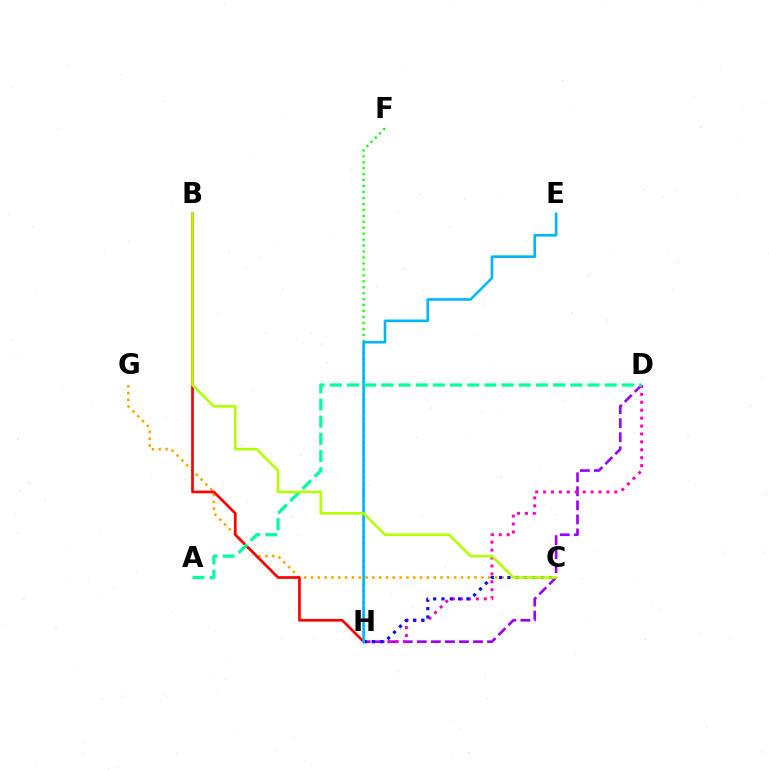{('C', 'G'): [{'color': '#ffa500', 'line_style': 'dotted', 'thickness': 1.85}], ('D', 'H'): [{'color': '#9b00ff', 'line_style': 'dashed', 'thickness': 1.91}, {'color': '#ff00bd', 'line_style': 'dotted', 'thickness': 2.15}], ('B', 'H'): [{'color': '#ff0000', 'line_style': 'solid', 'thickness': 1.94}], ('F', 'H'): [{'color': '#08ff00', 'line_style': 'dotted', 'thickness': 1.62}], ('C', 'H'): [{'color': '#0010ff', 'line_style': 'dotted', 'thickness': 2.26}], ('E', 'H'): [{'color': '#00b5ff', 'line_style': 'solid', 'thickness': 1.89}], ('A', 'D'): [{'color': '#00ff9d', 'line_style': 'dashed', 'thickness': 2.33}], ('B', 'C'): [{'color': '#b3ff00', 'line_style': 'solid', 'thickness': 1.88}]}